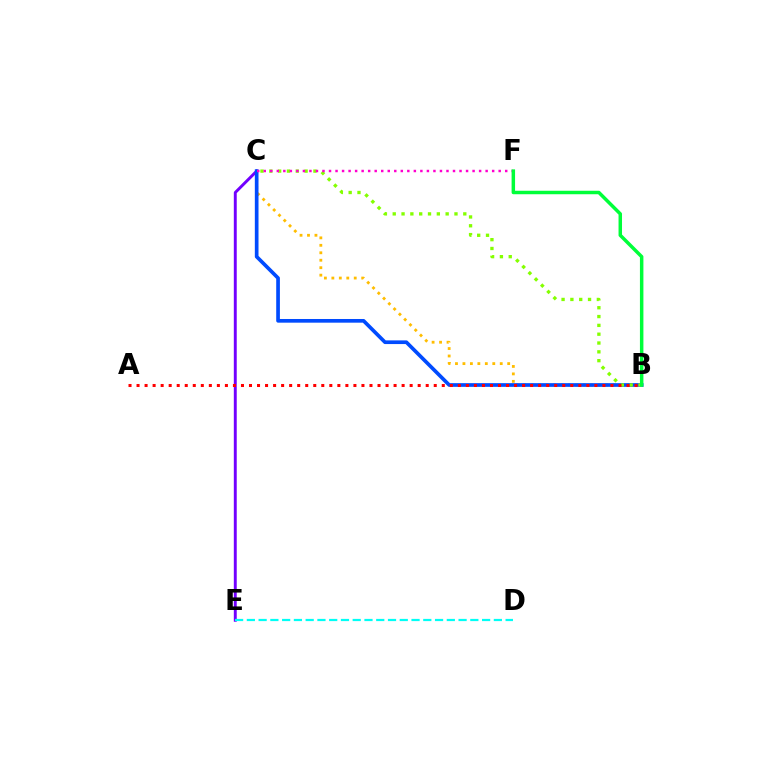{('C', 'E'): [{'color': '#7200ff', 'line_style': 'solid', 'thickness': 2.1}], ('B', 'C'): [{'color': '#ffbd00', 'line_style': 'dotted', 'thickness': 2.03}, {'color': '#004bff', 'line_style': 'solid', 'thickness': 2.65}, {'color': '#84ff00', 'line_style': 'dotted', 'thickness': 2.4}], ('C', 'F'): [{'color': '#ff00cf', 'line_style': 'dotted', 'thickness': 1.77}], ('D', 'E'): [{'color': '#00fff6', 'line_style': 'dashed', 'thickness': 1.6}], ('A', 'B'): [{'color': '#ff0000', 'line_style': 'dotted', 'thickness': 2.18}], ('B', 'F'): [{'color': '#00ff39', 'line_style': 'solid', 'thickness': 2.5}]}